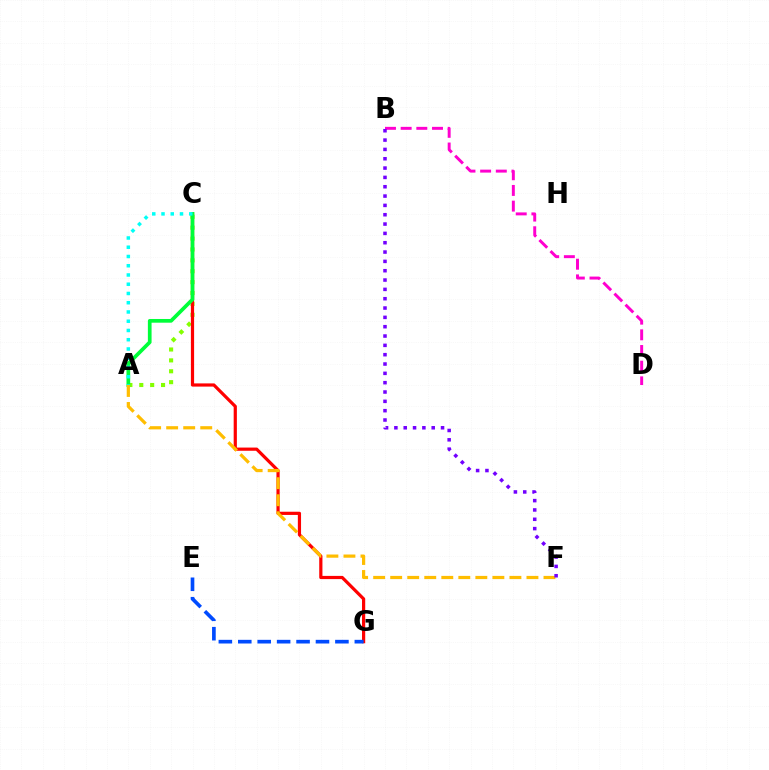{('A', 'C'): [{'color': '#84ff00', 'line_style': 'dotted', 'thickness': 2.96}, {'color': '#00ff39', 'line_style': 'solid', 'thickness': 2.67}, {'color': '#00fff6', 'line_style': 'dotted', 'thickness': 2.51}], ('C', 'G'): [{'color': '#ff0000', 'line_style': 'solid', 'thickness': 2.31}], ('B', 'D'): [{'color': '#ff00cf', 'line_style': 'dashed', 'thickness': 2.13}], ('A', 'F'): [{'color': '#ffbd00', 'line_style': 'dashed', 'thickness': 2.31}], ('E', 'G'): [{'color': '#004bff', 'line_style': 'dashed', 'thickness': 2.64}], ('B', 'F'): [{'color': '#7200ff', 'line_style': 'dotted', 'thickness': 2.54}]}